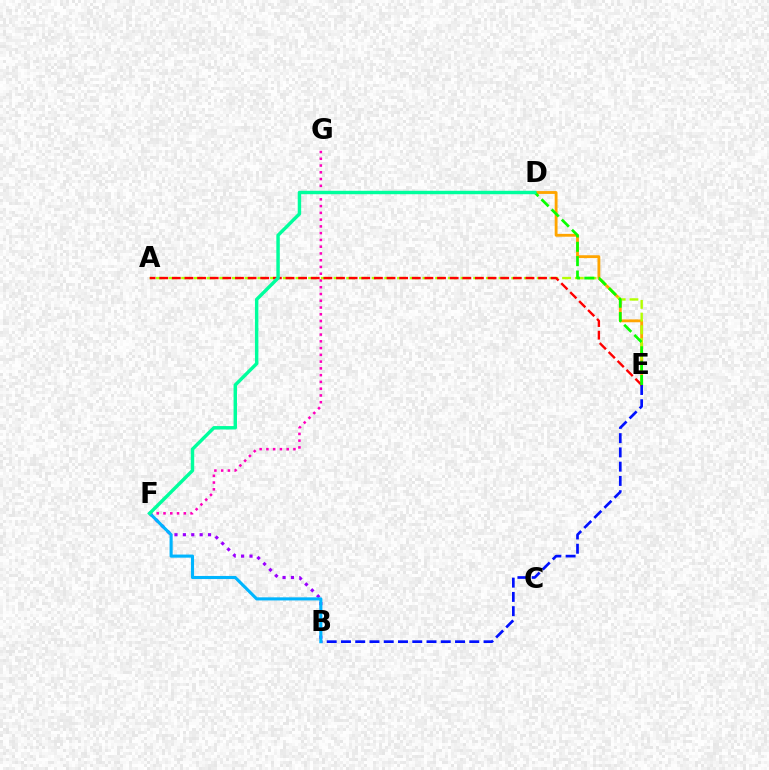{('F', 'G'): [{'color': '#ff00bd', 'line_style': 'dotted', 'thickness': 1.84}], ('D', 'E'): [{'color': '#ffa500', 'line_style': 'solid', 'thickness': 2.05}, {'color': '#08ff00', 'line_style': 'dashed', 'thickness': 1.95}], ('B', 'F'): [{'color': '#9b00ff', 'line_style': 'dotted', 'thickness': 2.28}, {'color': '#00b5ff', 'line_style': 'solid', 'thickness': 2.23}], ('B', 'E'): [{'color': '#0010ff', 'line_style': 'dashed', 'thickness': 1.94}], ('A', 'E'): [{'color': '#b3ff00', 'line_style': 'dashed', 'thickness': 1.73}, {'color': '#ff0000', 'line_style': 'dashed', 'thickness': 1.72}], ('D', 'F'): [{'color': '#00ff9d', 'line_style': 'solid', 'thickness': 2.47}]}